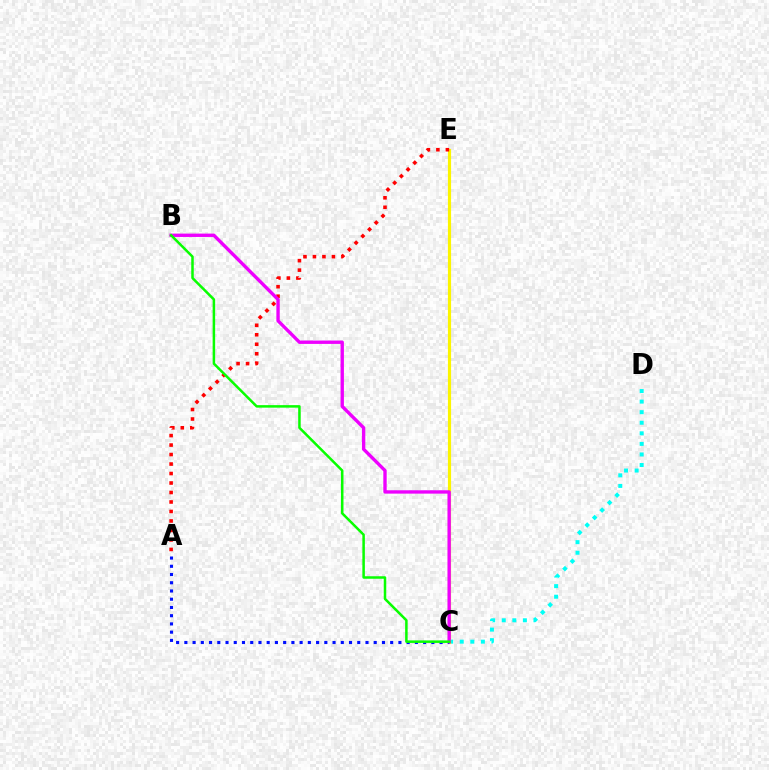{('C', 'D'): [{'color': '#00fff6', 'line_style': 'dotted', 'thickness': 2.87}], ('C', 'E'): [{'color': '#fcf500', 'line_style': 'solid', 'thickness': 2.28}], ('A', 'E'): [{'color': '#ff0000', 'line_style': 'dotted', 'thickness': 2.58}], ('A', 'C'): [{'color': '#0010ff', 'line_style': 'dotted', 'thickness': 2.24}], ('B', 'C'): [{'color': '#ee00ff', 'line_style': 'solid', 'thickness': 2.42}, {'color': '#08ff00', 'line_style': 'solid', 'thickness': 1.81}]}